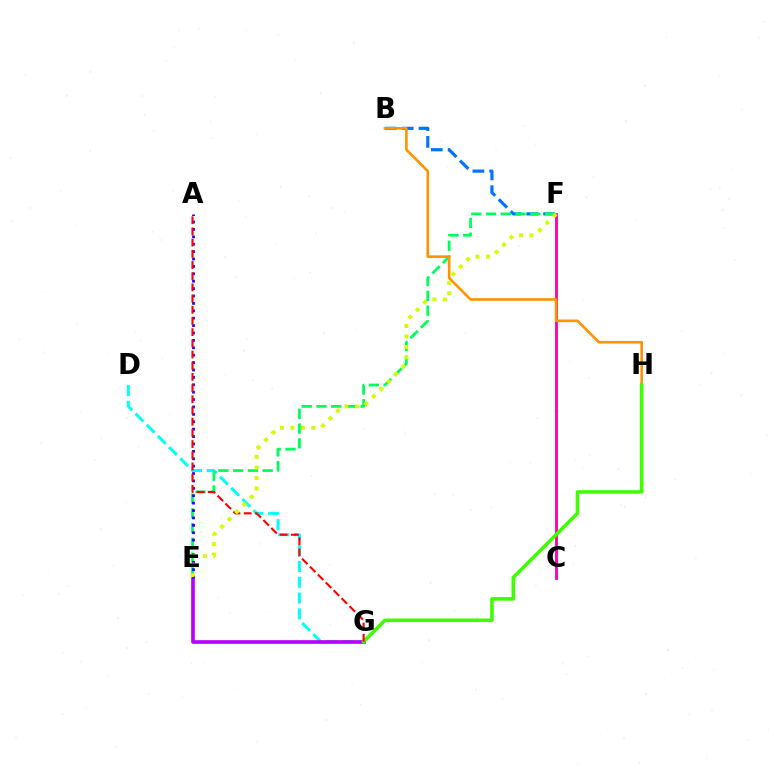{('D', 'G'): [{'color': '#00fff6', 'line_style': 'dashed', 'thickness': 2.15}], ('E', 'G'): [{'color': '#b900ff', 'line_style': 'solid', 'thickness': 2.64}], ('B', 'F'): [{'color': '#0074ff', 'line_style': 'dashed', 'thickness': 2.29}], ('E', 'F'): [{'color': '#00ff5c', 'line_style': 'dashed', 'thickness': 2.0}, {'color': '#d1ff00', 'line_style': 'dotted', 'thickness': 2.85}], ('C', 'F'): [{'color': '#ff00ac', 'line_style': 'solid', 'thickness': 2.05}], ('B', 'H'): [{'color': '#ff9400', 'line_style': 'solid', 'thickness': 1.9}], ('G', 'H'): [{'color': '#3dff00', 'line_style': 'solid', 'thickness': 2.57}], ('A', 'E'): [{'color': '#2500ff', 'line_style': 'dotted', 'thickness': 2.01}], ('A', 'G'): [{'color': '#ff0000', 'line_style': 'dashed', 'thickness': 1.52}]}